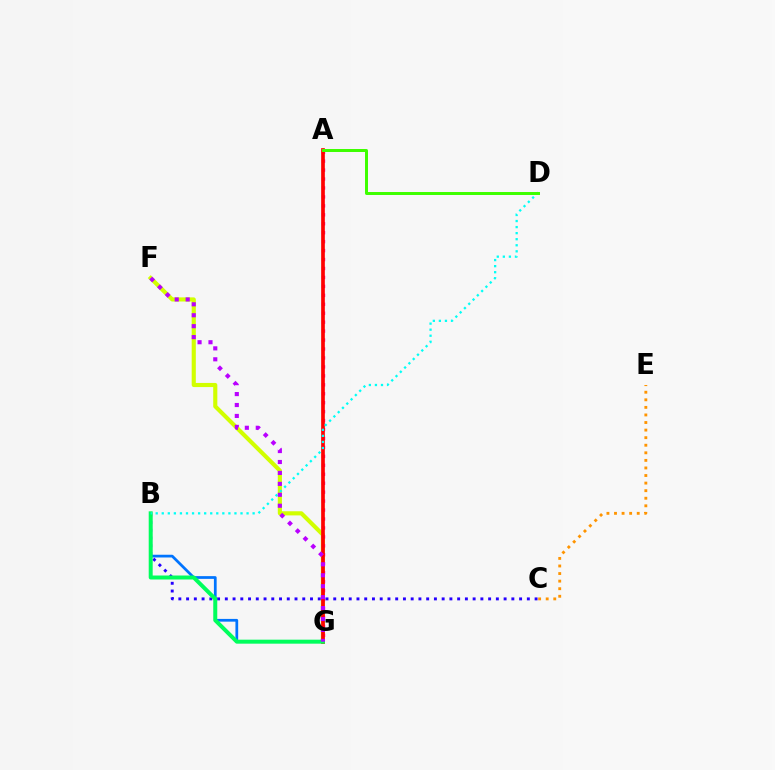{('C', 'E'): [{'color': '#ff9400', 'line_style': 'dotted', 'thickness': 2.06}], ('B', 'G'): [{'color': '#0074ff', 'line_style': 'solid', 'thickness': 1.97}, {'color': '#00ff5c', 'line_style': 'solid', 'thickness': 2.86}], ('F', 'G'): [{'color': '#d1ff00', 'line_style': 'solid', 'thickness': 2.97}, {'color': '#b900ff', 'line_style': 'dotted', 'thickness': 2.97}], ('A', 'G'): [{'color': '#ff00ac', 'line_style': 'dotted', 'thickness': 2.43}, {'color': '#ff0000', 'line_style': 'solid', 'thickness': 2.65}], ('B', 'C'): [{'color': '#2500ff', 'line_style': 'dotted', 'thickness': 2.1}], ('B', 'D'): [{'color': '#00fff6', 'line_style': 'dotted', 'thickness': 1.65}], ('A', 'D'): [{'color': '#3dff00', 'line_style': 'solid', 'thickness': 2.14}]}